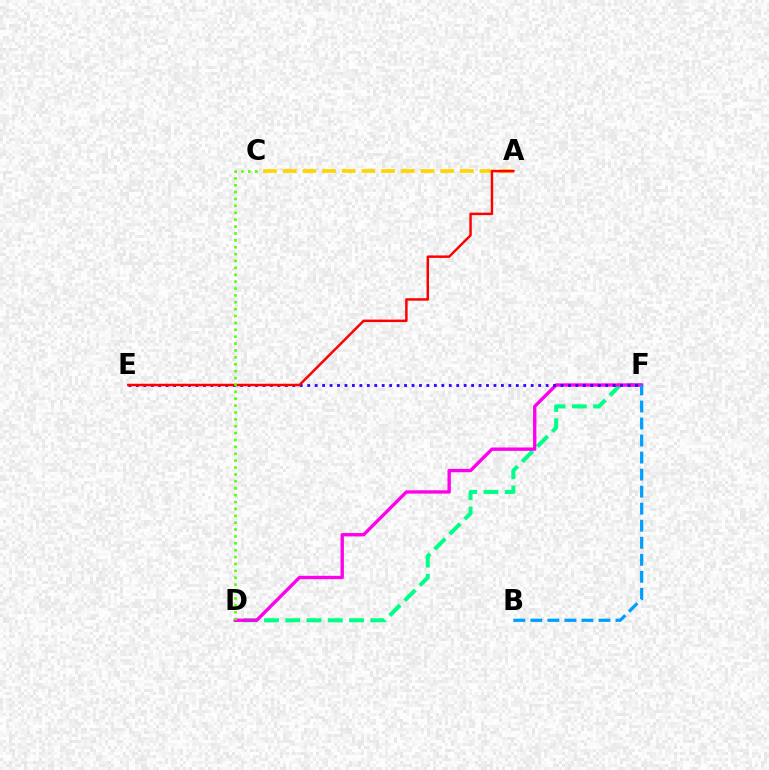{('D', 'F'): [{'color': '#00ff86', 'line_style': 'dashed', 'thickness': 2.89}, {'color': '#ff00ed', 'line_style': 'solid', 'thickness': 2.41}], ('E', 'F'): [{'color': '#3700ff', 'line_style': 'dotted', 'thickness': 2.02}], ('A', 'C'): [{'color': '#ffd500', 'line_style': 'dashed', 'thickness': 2.67}], ('B', 'F'): [{'color': '#009eff', 'line_style': 'dashed', 'thickness': 2.31}], ('A', 'E'): [{'color': '#ff0000', 'line_style': 'solid', 'thickness': 1.77}], ('C', 'D'): [{'color': '#4fff00', 'line_style': 'dotted', 'thickness': 1.87}]}